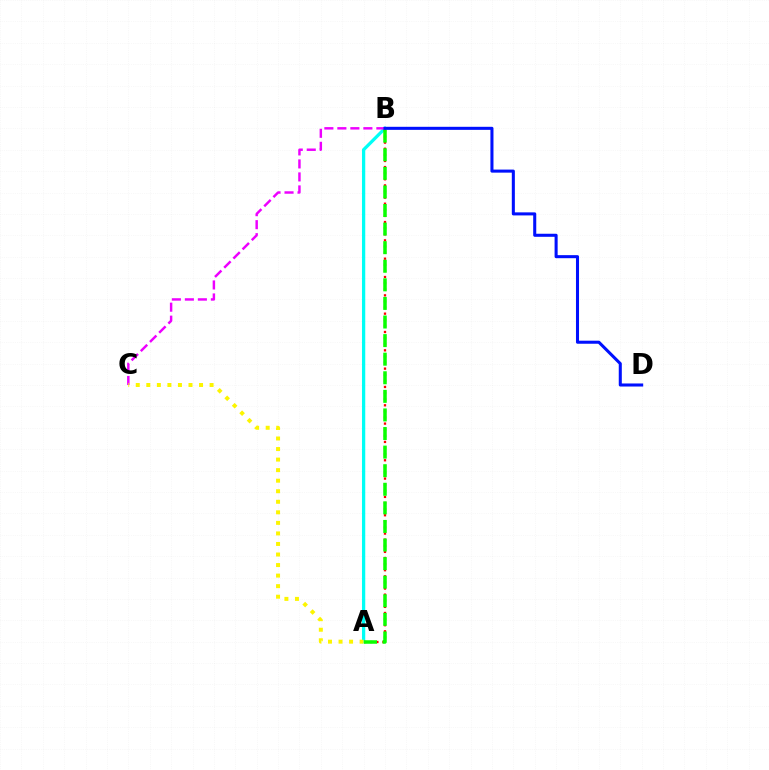{('A', 'B'): [{'color': '#00fff6', 'line_style': 'solid', 'thickness': 2.35}, {'color': '#ff0000', 'line_style': 'dotted', 'thickness': 1.66}, {'color': '#08ff00', 'line_style': 'dashed', 'thickness': 2.52}], ('B', 'C'): [{'color': '#ee00ff', 'line_style': 'dashed', 'thickness': 1.77}], ('A', 'C'): [{'color': '#fcf500', 'line_style': 'dotted', 'thickness': 2.87}], ('B', 'D'): [{'color': '#0010ff', 'line_style': 'solid', 'thickness': 2.2}]}